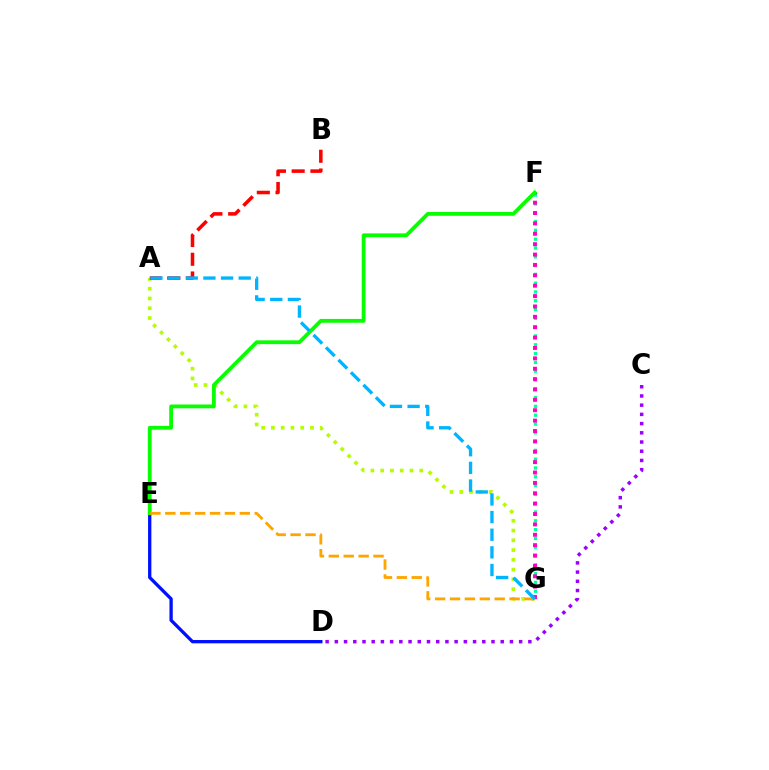{('F', 'G'): [{'color': '#00ff9d', 'line_style': 'dotted', 'thickness': 2.39}, {'color': '#ff00bd', 'line_style': 'dotted', 'thickness': 2.82}], ('A', 'G'): [{'color': '#b3ff00', 'line_style': 'dotted', 'thickness': 2.65}, {'color': '#00b5ff', 'line_style': 'dashed', 'thickness': 2.4}], ('C', 'D'): [{'color': '#9b00ff', 'line_style': 'dotted', 'thickness': 2.5}], ('D', 'E'): [{'color': '#0010ff', 'line_style': 'solid', 'thickness': 2.38}], ('A', 'B'): [{'color': '#ff0000', 'line_style': 'dashed', 'thickness': 2.55}], ('E', 'F'): [{'color': '#08ff00', 'line_style': 'solid', 'thickness': 2.73}], ('E', 'G'): [{'color': '#ffa500', 'line_style': 'dashed', 'thickness': 2.02}]}